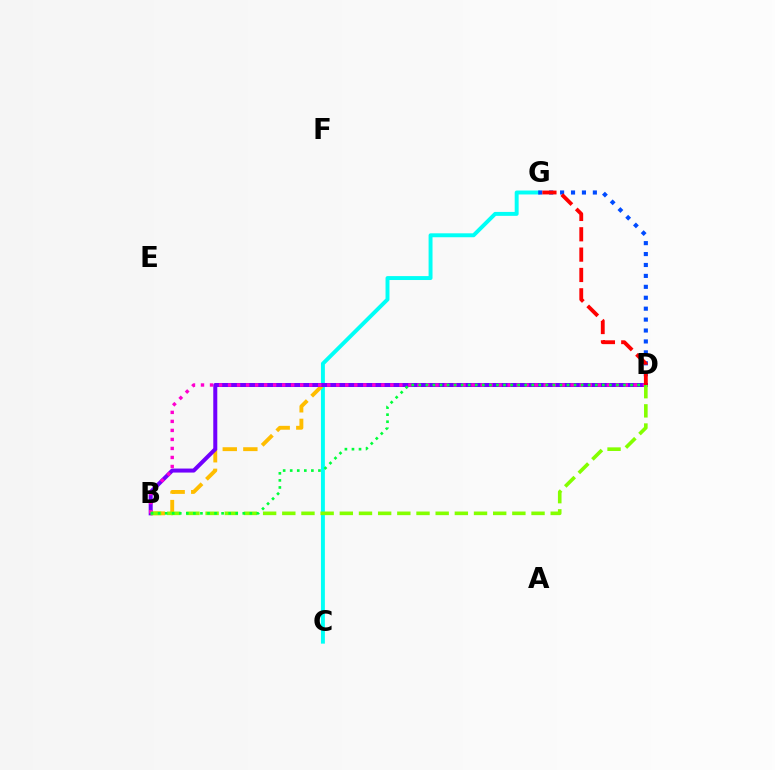{('C', 'G'): [{'color': '#00fff6', 'line_style': 'solid', 'thickness': 2.83}], ('B', 'D'): [{'color': '#ffbd00', 'line_style': 'dashed', 'thickness': 2.8}, {'color': '#7200ff', 'line_style': 'solid', 'thickness': 2.89}, {'color': '#ff00cf', 'line_style': 'dotted', 'thickness': 2.45}, {'color': '#84ff00', 'line_style': 'dashed', 'thickness': 2.6}, {'color': '#00ff39', 'line_style': 'dotted', 'thickness': 1.92}], ('D', 'G'): [{'color': '#004bff', 'line_style': 'dotted', 'thickness': 2.97}, {'color': '#ff0000', 'line_style': 'dashed', 'thickness': 2.76}]}